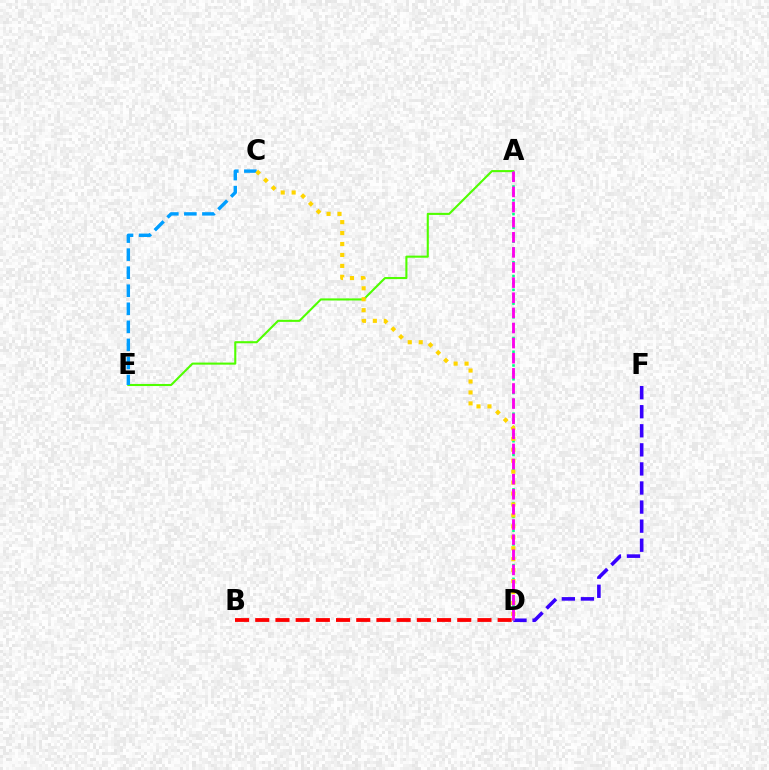{('B', 'D'): [{'color': '#ff0000', 'line_style': 'dashed', 'thickness': 2.74}], ('D', 'F'): [{'color': '#3700ff', 'line_style': 'dashed', 'thickness': 2.59}], ('A', 'E'): [{'color': '#4fff00', 'line_style': 'solid', 'thickness': 1.51}], ('A', 'D'): [{'color': '#00ff86', 'line_style': 'dotted', 'thickness': 1.87}, {'color': '#ff00ed', 'line_style': 'dashed', 'thickness': 2.05}], ('C', 'E'): [{'color': '#009eff', 'line_style': 'dashed', 'thickness': 2.45}], ('C', 'D'): [{'color': '#ffd500', 'line_style': 'dotted', 'thickness': 2.97}]}